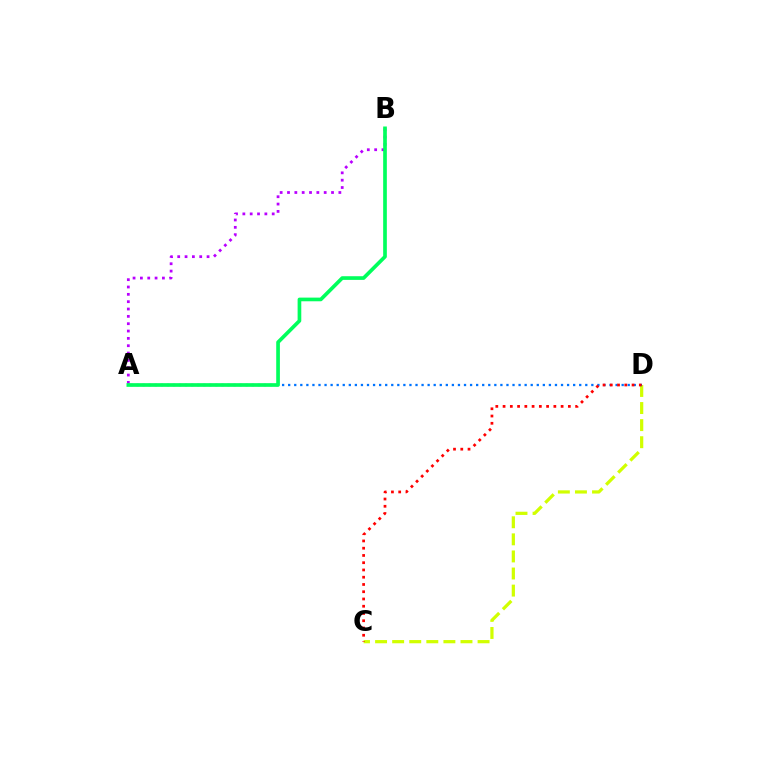{('C', 'D'): [{'color': '#d1ff00', 'line_style': 'dashed', 'thickness': 2.32}, {'color': '#ff0000', 'line_style': 'dotted', 'thickness': 1.97}], ('A', 'D'): [{'color': '#0074ff', 'line_style': 'dotted', 'thickness': 1.65}], ('A', 'B'): [{'color': '#b900ff', 'line_style': 'dotted', 'thickness': 1.99}, {'color': '#00ff5c', 'line_style': 'solid', 'thickness': 2.64}]}